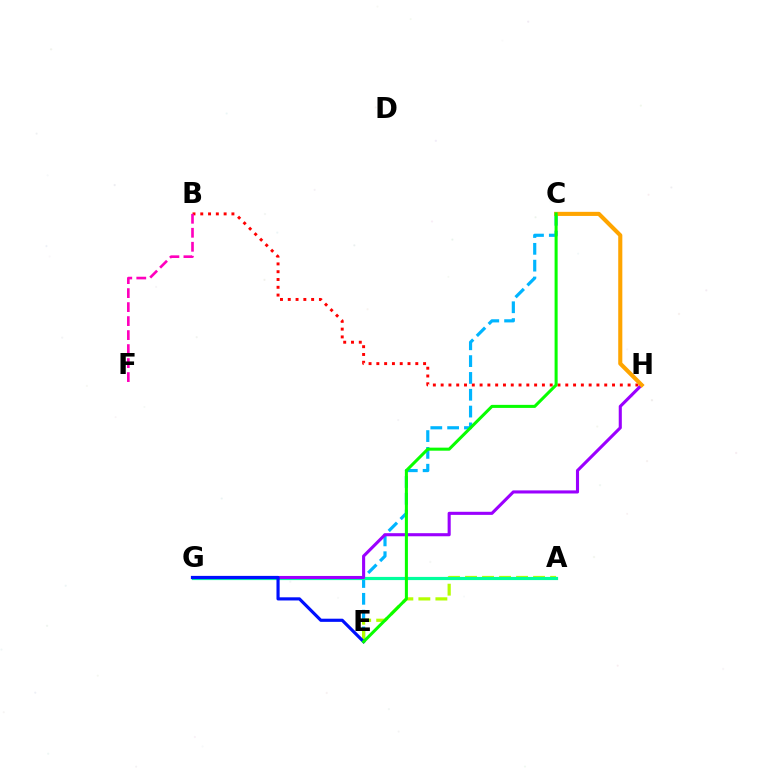{('B', 'H'): [{'color': '#ff0000', 'line_style': 'dotted', 'thickness': 2.12}], ('C', 'E'): [{'color': '#00b5ff', 'line_style': 'dashed', 'thickness': 2.29}, {'color': '#08ff00', 'line_style': 'solid', 'thickness': 2.19}], ('A', 'E'): [{'color': '#b3ff00', 'line_style': 'dashed', 'thickness': 2.31}], ('A', 'G'): [{'color': '#00ff9d', 'line_style': 'solid', 'thickness': 2.29}], ('G', 'H'): [{'color': '#9b00ff', 'line_style': 'solid', 'thickness': 2.23}], ('B', 'F'): [{'color': '#ff00bd', 'line_style': 'dashed', 'thickness': 1.9}], ('C', 'H'): [{'color': '#ffa500', 'line_style': 'solid', 'thickness': 2.95}], ('E', 'G'): [{'color': '#0010ff', 'line_style': 'solid', 'thickness': 2.27}]}